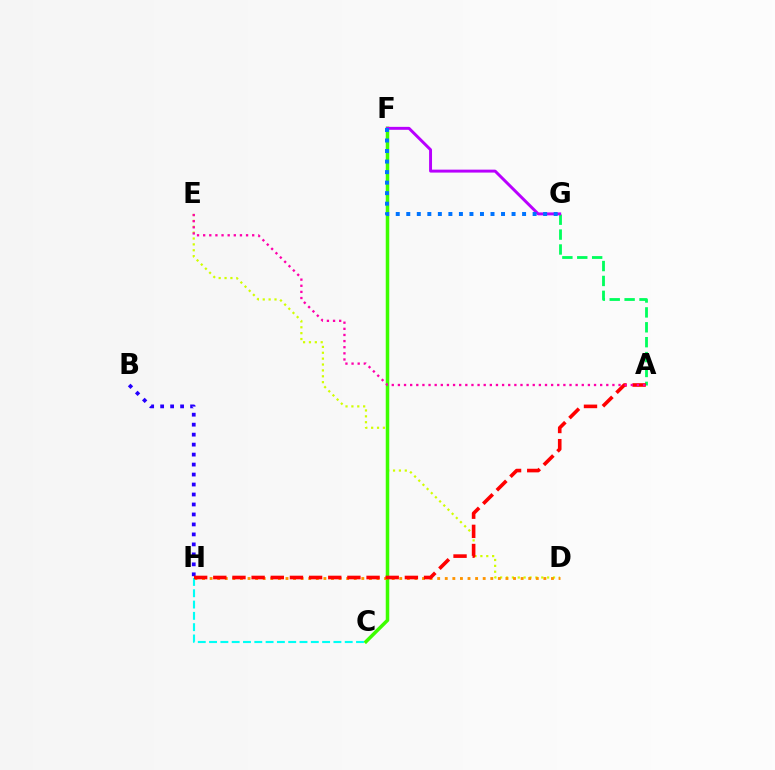{('D', 'E'): [{'color': '#d1ff00', 'line_style': 'dotted', 'thickness': 1.6}], ('C', 'F'): [{'color': '#3dff00', 'line_style': 'solid', 'thickness': 2.53}], ('D', 'H'): [{'color': '#ff9400', 'line_style': 'dotted', 'thickness': 2.06}], ('B', 'H'): [{'color': '#2500ff', 'line_style': 'dotted', 'thickness': 2.71}], ('C', 'H'): [{'color': '#00fff6', 'line_style': 'dashed', 'thickness': 1.54}], ('A', 'G'): [{'color': '#00ff5c', 'line_style': 'dashed', 'thickness': 2.02}], ('A', 'H'): [{'color': '#ff0000', 'line_style': 'dashed', 'thickness': 2.6}], ('A', 'E'): [{'color': '#ff00ac', 'line_style': 'dotted', 'thickness': 1.67}], ('F', 'G'): [{'color': '#b900ff', 'line_style': 'solid', 'thickness': 2.12}, {'color': '#0074ff', 'line_style': 'dotted', 'thickness': 2.86}]}